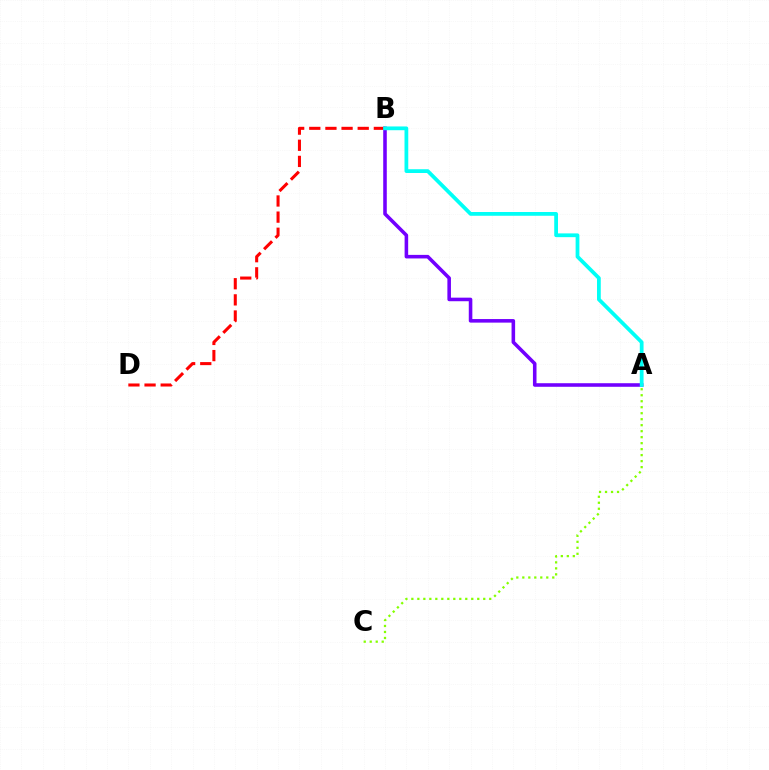{('A', 'B'): [{'color': '#7200ff', 'line_style': 'solid', 'thickness': 2.57}, {'color': '#00fff6', 'line_style': 'solid', 'thickness': 2.71}], ('A', 'C'): [{'color': '#84ff00', 'line_style': 'dotted', 'thickness': 1.63}], ('B', 'D'): [{'color': '#ff0000', 'line_style': 'dashed', 'thickness': 2.19}]}